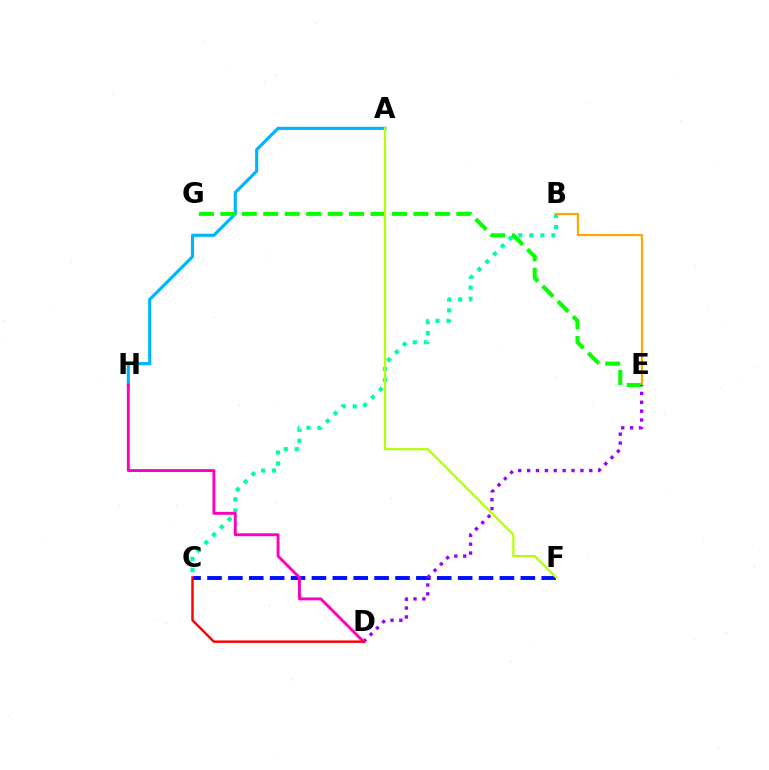{('C', 'F'): [{'color': '#0010ff', 'line_style': 'dashed', 'thickness': 2.84}], ('B', 'C'): [{'color': '#00ff9d', 'line_style': 'dotted', 'thickness': 2.99}], ('B', 'E'): [{'color': '#ffa500', 'line_style': 'solid', 'thickness': 1.59}], ('A', 'H'): [{'color': '#00b5ff', 'line_style': 'solid', 'thickness': 2.26}], ('E', 'G'): [{'color': '#08ff00', 'line_style': 'dashed', 'thickness': 2.91}], ('D', 'E'): [{'color': '#9b00ff', 'line_style': 'dotted', 'thickness': 2.41}], ('D', 'H'): [{'color': '#ff00bd', 'line_style': 'solid', 'thickness': 2.09}], ('A', 'F'): [{'color': '#b3ff00', 'line_style': 'solid', 'thickness': 1.57}], ('C', 'D'): [{'color': '#ff0000', 'line_style': 'solid', 'thickness': 1.76}]}